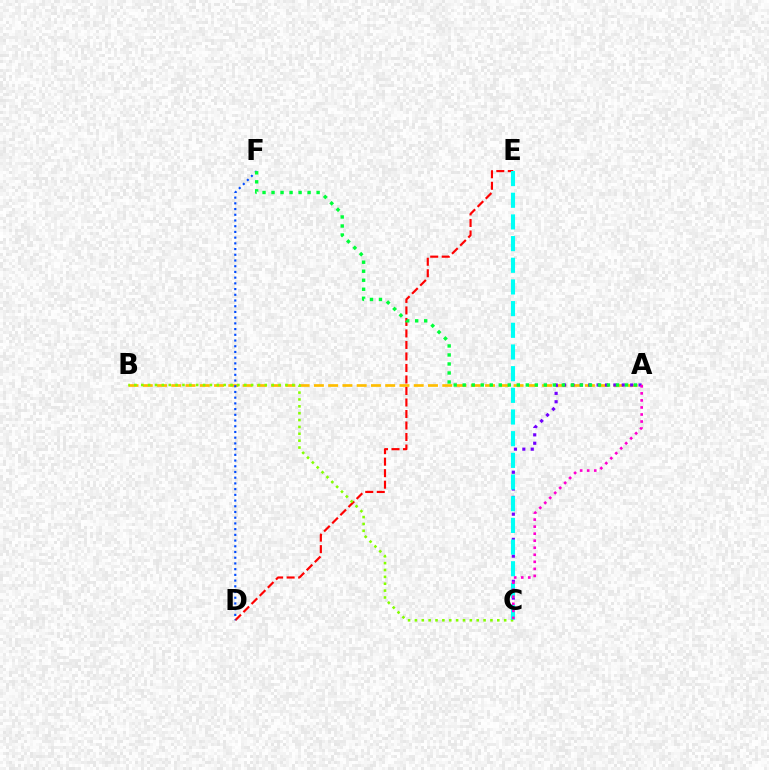{('A', 'B'): [{'color': '#ffbd00', 'line_style': 'dashed', 'thickness': 1.94}], ('D', 'E'): [{'color': '#ff0000', 'line_style': 'dashed', 'thickness': 1.56}], ('B', 'C'): [{'color': '#84ff00', 'line_style': 'dotted', 'thickness': 1.87}], ('D', 'F'): [{'color': '#004bff', 'line_style': 'dotted', 'thickness': 1.55}], ('A', 'C'): [{'color': '#7200ff', 'line_style': 'dotted', 'thickness': 2.28}, {'color': '#ff00cf', 'line_style': 'dotted', 'thickness': 1.91}], ('C', 'E'): [{'color': '#00fff6', 'line_style': 'dashed', 'thickness': 2.94}], ('A', 'F'): [{'color': '#00ff39', 'line_style': 'dotted', 'thickness': 2.45}]}